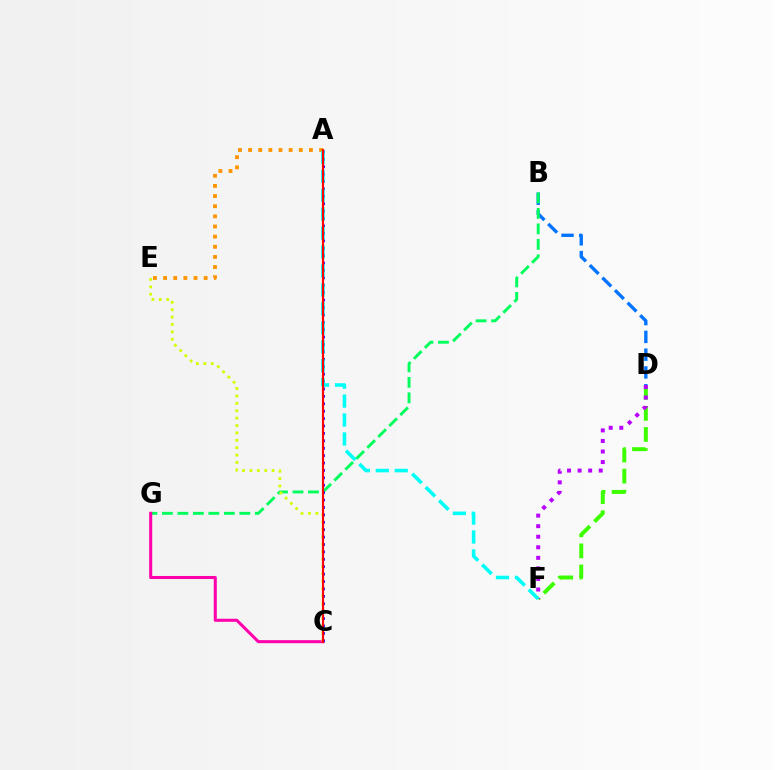{('B', 'D'): [{'color': '#0074ff', 'line_style': 'dashed', 'thickness': 2.42}], ('B', 'G'): [{'color': '#00ff5c', 'line_style': 'dashed', 'thickness': 2.1}], ('C', 'G'): [{'color': '#ff00ac', 'line_style': 'solid', 'thickness': 2.19}], ('D', 'F'): [{'color': '#3dff00', 'line_style': 'dashed', 'thickness': 2.86}, {'color': '#b900ff', 'line_style': 'dotted', 'thickness': 2.87}], ('C', 'E'): [{'color': '#d1ff00', 'line_style': 'dotted', 'thickness': 2.01}], ('A', 'C'): [{'color': '#2500ff', 'line_style': 'dotted', 'thickness': 2.01}, {'color': '#ff0000', 'line_style': 'solid', 'thickness': 1.53}], ('A', 'E'): [{'color': '#ff9400', 'line_style': 'dotted', 'thickness': 2.76}], ('A', 'F'): [{'color': '#00fff6', 'line_style': 'dashed', 'thickness': 2.57}]}